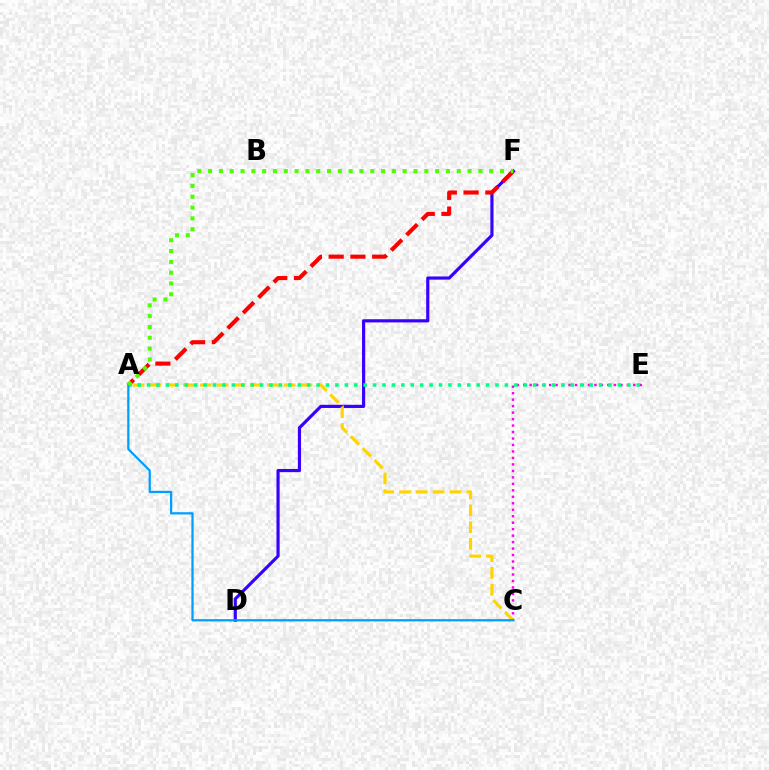{('D', 'F'): [{'color': '#3700ff', 'line_style': 'solid', 'thickness': 2.28}], ('C', 'E'): [{'color': '#ff00ed', 'line_style': 'dotted', 'thickness': 1.76}], ('A', 'C'): [{'color': '#ffd500', 'line_style': 'dashed', 'thickness': 2.28}, {'color': '#009eff', 'line_style': 'solid', 'thickness': 1.62}], ('A', 'E'): [{'color': '#00ff86', 'line_style': 'dotted', 'thickness': 2.56}], ('A', 'F'): [{'color': '#ff0000', 'line_style': 'dashed', 'thickness': 2.96}, {'color': '#4fff00', 'line_style': 'dotted', 'thickness': 2.94}]}